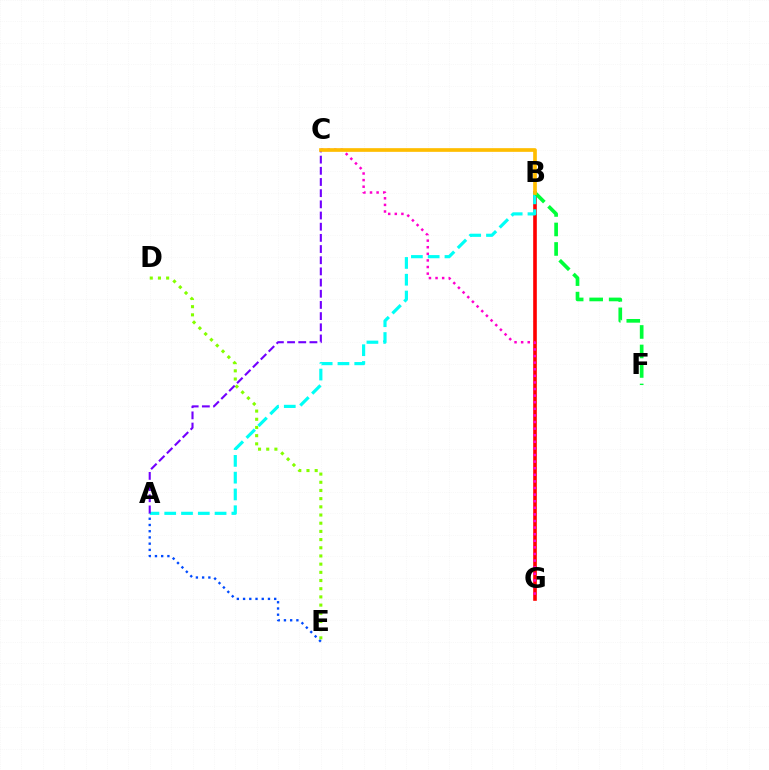{('B', 'G'): [{'color': '#ff0000', 'line_style': 'solid', 'thickness': 2.61}], ('D', 'E'): [{'color': '#84ff00', 'line_style': 'dotted', 'thickness': 2.22}], ('A', 'B'): [{'color': '#00fff6', 'line_style': 'dashed', 'thickness': 2.28}], ('B', 'F'): [{'color': '#00ff39', 'line_style': 'dashed', 'thickness': 2.65}], ('A', 'E'): [{'color': '#004bff', 'line_style': 'dotted', 'thickness': 1.69}], ('A', 'C'): [{'color': '#7200ff', 'line_style': 'dashed', 'thickness': 1.52}], ('C', 'G'): [{'color': '#ff00cf', 'line_style': 'dotted', 'thickness': 1.79}], ('B', 'C'): [{'color': '#ffbd00', 'line_style': 'solid', 'thickness': 2.65}]}